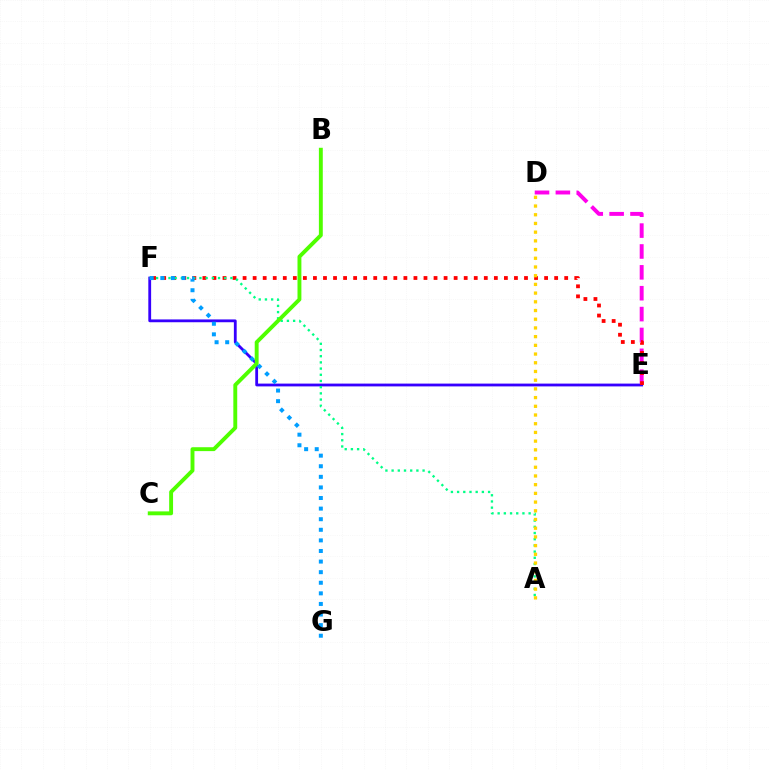{('E', 'F'): [{'color': '#3700ff', 'line_style': 'solid', 'thickness': 2.02}, {'color': '#ff0000', 'line_style': 'dotted', 'thickness': 2.73}], ('D', 'E'): [{'color': '#ff00ed', 'line_style': 'dashed', 'thickness': 2.84}], ('A', 'F'): [{'color': '#00ff86', 'line_style': 'dotted', 'thickness': 1.68}], ('F', 'G'): [{'color': '#009eff', 'line_style': 'dotted', 'thickness': 2.88}], ('B', 'C'): [{'color': '#4fff00', 'line_style': 'solid', 'thickness': 2.8}], ('A', 'D'): [{'color': '#ffd500', 'line_style': 'dotted', 'thickness': 2.37}]}